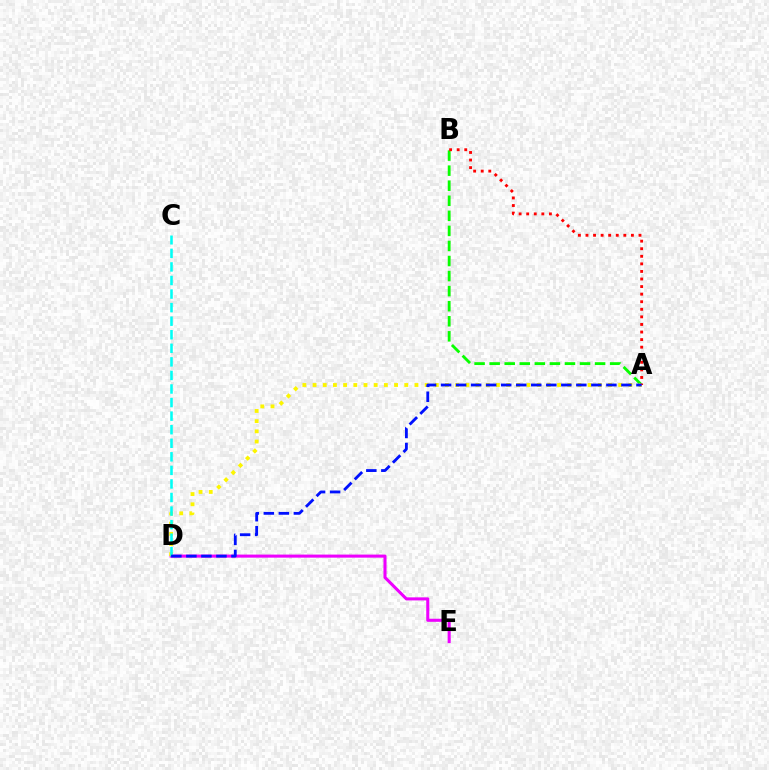{('A', 'B'): [{'color': '#08ff00', 'line_style': 'dashed', 'thickness': 2.05}, {'color': '#ff0000', 'line_style': 'dotted', 'thickness': 2.06}], ('D', 'E'): [{'color': '#ee00ff', 'line_style': 'solid', 'thickness': 2.2}], ('A', 'D'): [{'color': '#fcf500', 'line_style': 'dotted', 'thickness': 2.77}, {'color': '#0010ff', 'line_style': 'dashed', 'thickness': 2.04}], ('C', 'D'): [{'color': '#00fff6', 'line_style': 'dashed', 'thickness': 1.84}]}